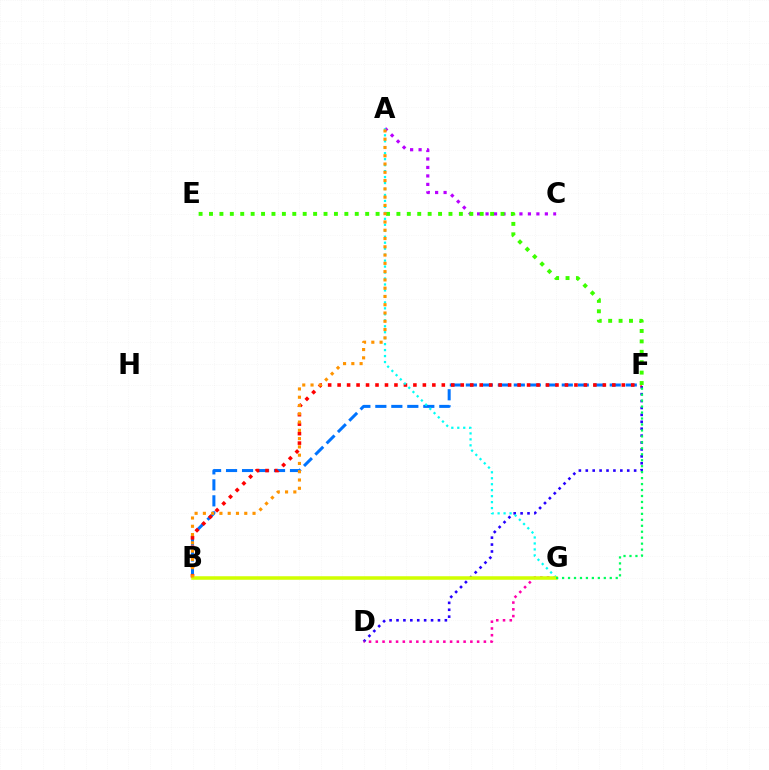{('D', 'F'): [{'color': '#2500ff', 'line_style': 'dotted', 'thickness': 1.88}], ('B', 'F'): [{'color': '#0074ff', 'line_style': 'dashed', 'thickness': 2.17}, {'color': '#ff0000', 'line_style': 'dotted', 'thickness': 2.57}], ('A', 'C'): [{'color': '#b900ff', 'line_style': 'dotted', 'thickness': 2.3}], ('D', 'G'): [{'color': '#ff00ac', 'line_style': 'dotted', 'thickness': 1.84}], ('A', 'G'): [{'color': '#00fff6', 'line_style': 'dotted', 'thickness': 1.62}], ('E', 'F'): [{'color': '#3dff00', 'line_style': 'dotted', 'thickness': 2.83}], ('B', 'G'): [{'color': '#d1ff00', 'line_style': 'solid', 'thickness': 2.54}], ('F', 'G'): [{'color': '#00ff5c', 'line_style': 'dotted', 'thickness': 1.62}], ('A', 'B'): [{'color': '#ff9400', 'line_style': 'dotted', 'thickness': 2.25}]}